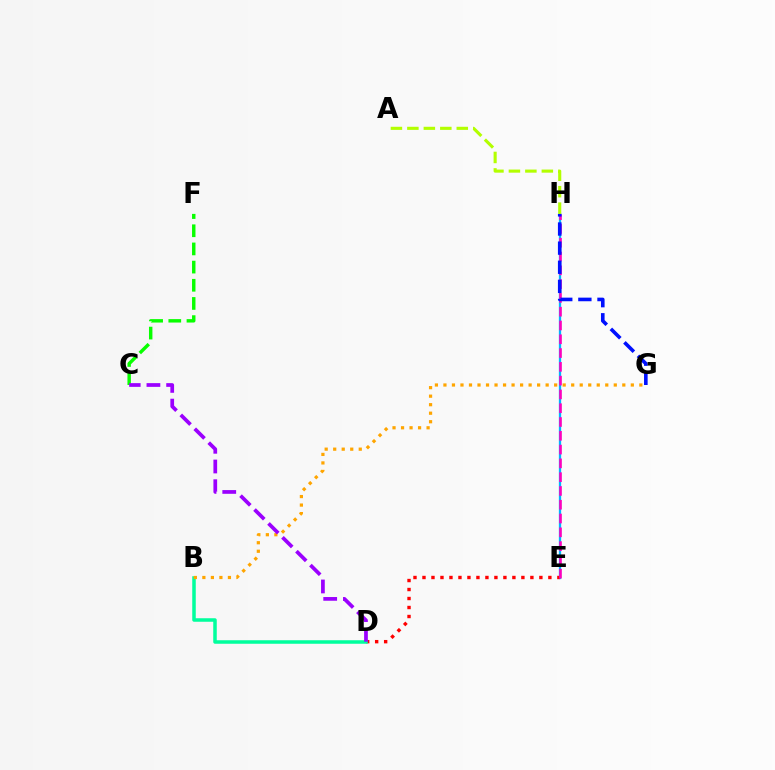{('E', 'H'): [{'color': '#00b5ff', 'line_style': 'solid', 'thickness': 1.66}, {'color': '#ff00bd', 'line_style': 'dashed', 'thickness': 1.87}], ('C', 'F'): [{'color': '#08ff00', 'line_style': 'dashed', 'thickness': 2.47}], ('D', 'E'): [{'color': '#ff0000', 'line_style': 'dotted', 'thickness': 2.44}], ('B', 'D'): [{'color': '#00ff9d', 'line_style': 'solid', 'thickness': 2.53}], ('B', 'G'): [{'color': '#ffa500', 'line_style': 'dotted', 'thickness': 2.31}], ('G', 'H'): [{'color': '#0010ff', 'line_style': 'dashed', 'thickness': 2.6}], ('C', 'D'): [{'color': '#9b00ff', 'line_style': 'dashed', 'thickness': 2.68}], ('A', 'H'): [{'color': '#b3ff00', 'line_style': 'dashed', 'thickness': 2.24}]}